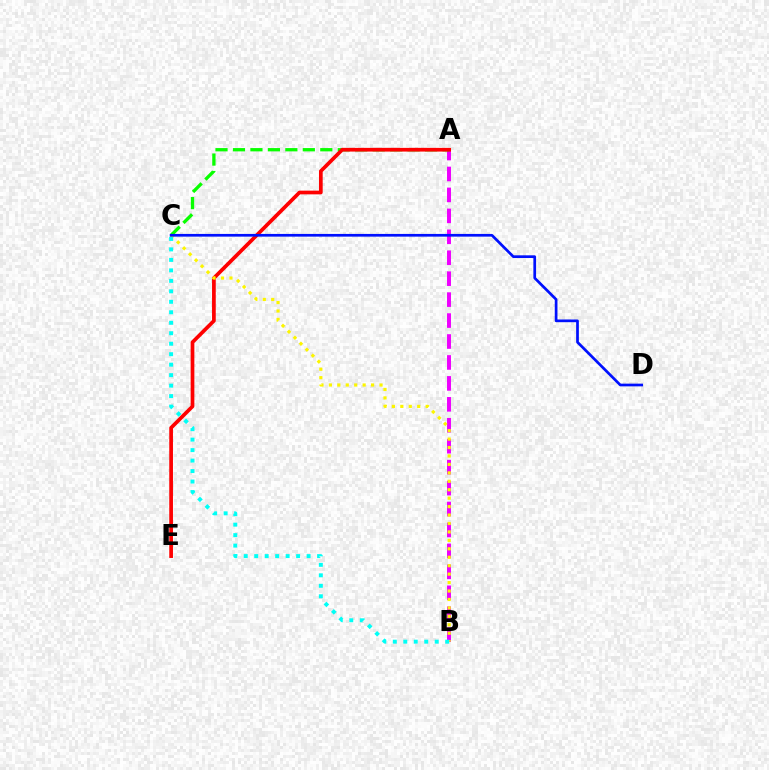{('A', 'B'): [{'color': '#ee00ff', 'line_style': 'dashed', 'thickness': 2.84}], ('A', 'C'): [{'color': '#08ff00', 'line_style': 'dashed', 'thickness': 2.37}], ('A', 'E'): [{'color': '#ff0000', 'line_style': 'solid', 'thickness': 2.67}], ('B', 'C'): [{'color': '#fcf500', 'line_style': 'dotted', 'thickness': 2.29}, {'color': '#00fff6', 'line_style': 'dotted', 'thickness': 2.85}], ('C', 'D'): [{'color': '#0010ff', 'line_style': 'solid', 'thickness': 1.95}]}